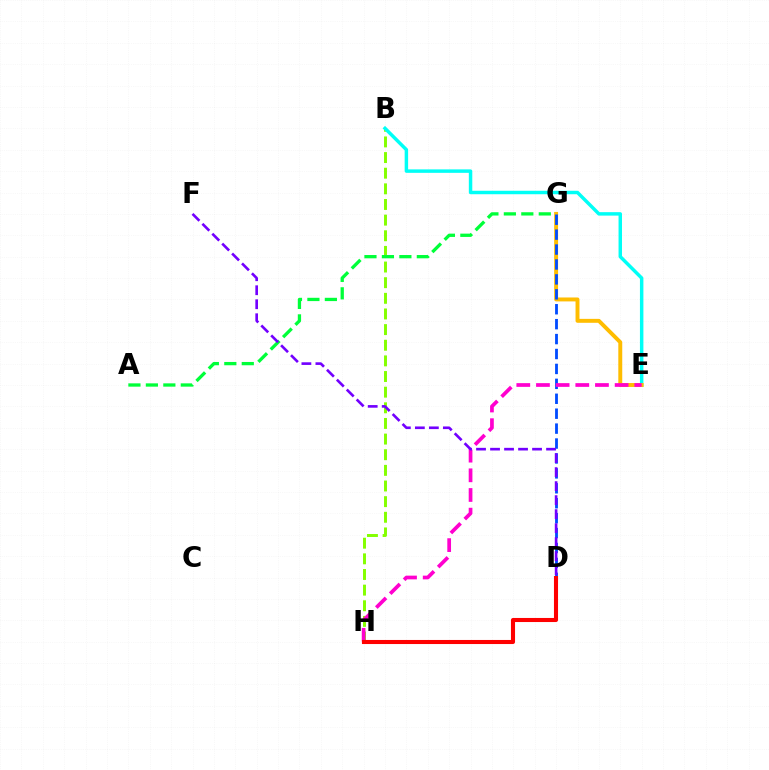{('B', 'H'): [{'color': '#84ff00', 'line_style': 'dashed', 'thickness': 2.12}], ('B', 'E'): [{'color': '#00fff6', 'line_style': 'solid', 'thickness': 2.49}], ('E', 'G'): [{'color': '#ffbd00', 'line_style': 'solid', 'thickness': 2.83}], ('D', 'G'): [{'color': '#004bff', 'line_style': 'dashed', 'thickness': 2.03}], ('A', 'G'): [{'color': '#00ff39', 'line_style': 'dashed', 'thickness': 2.37}], ('E', 'H'): [{'color': '#ff00cf', 'line_style': 'dashed', 'thickness': 2.67}], ('D', 'H'): [{'color': '#ff0000', 'line_style': 'solid', 'thickness': 2.93}], ('D', 'F'): [{'color': '#7200ff', 'line_style': 'dashed', 'thickness': 1.9}]}